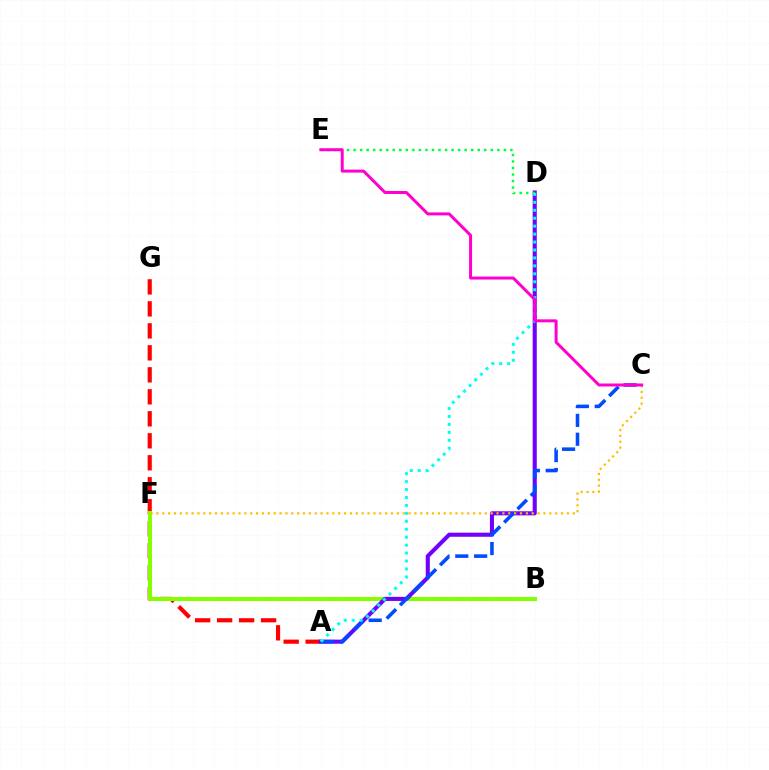{('A', 'G'): [{'color': '#ff0000', 'line_style': 'dashed', 'thickness': 2.99}], ('B', 'F'): [{'color': '#84ff00', 'line_style': 'solid', 'thickness': 2.9}], ('A', 'D'): [{'color': '#7200ff', 'line_style': 'solid', 'thickness': 2.94}, {'color': '#00fff6', 'line_style': 'dotted', 'thickness': 2.16}], ('C', 'F'): [{'color': '#ffbd00', 'line_style': 'dotted', 'thickness': 1.59}], ('D', 'E'): [{'color': '#00ff39', 'line_style': 'dotted', 'thickness': 1.78}], ('A', 'C'): [{'color': '#004bff', 'line_style': 'dashed', 'thickness': 2.56}], ('C', 'E'): [{'color': '#ff00cf', 'line_style': 'solid', 'thickness': 2.15}]}